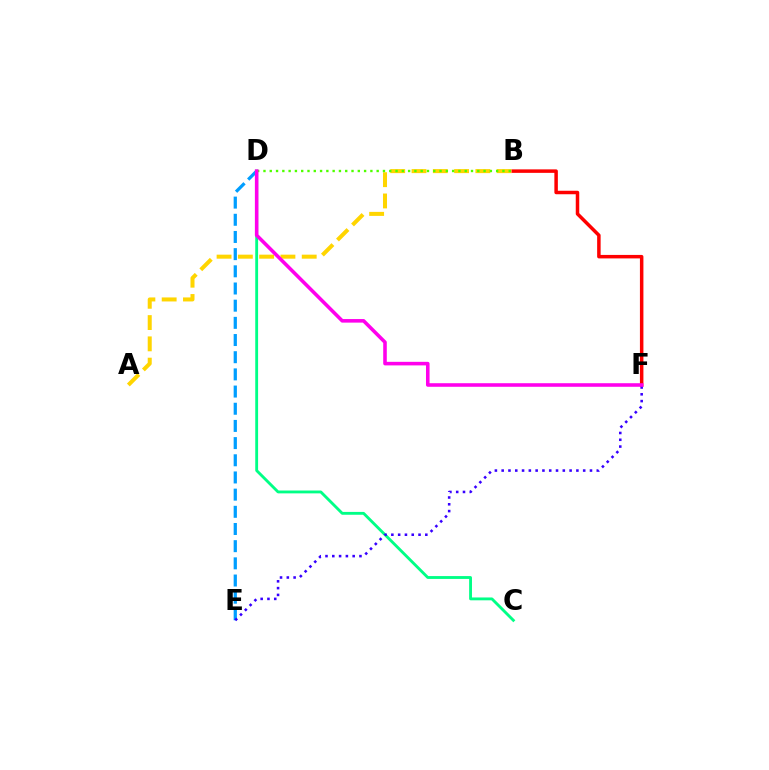{('D', 'E'): [{'color': '#009eff', 'line_style': 'dashed', 'thickness': 2.33}], ('A', 'B'): [{'color': '#ffd500', 'line_style': 'dashed', 'thickness': 2.89}], ('B', 'F'): [{'color': '#ff0000', 'line_style': 'solid', 'thickness': 2.51}], ('C', 'D'): [{'color': '#00ff86', 'line_style': 'solid', 'thickness': 2.05}], ('E', 'F'): [{'color': '#3700ff', 'line_style': 'dotted', 'thickness': 1.85}], ('B', 'D'): [{'color': '#4fff00', 'line_style': 'dotted', 'thickness': 1.71}], ('D', 'F'): [{'color': '#ff00ed', 'line_style': 'solid', 'thickness': 2.57}]}